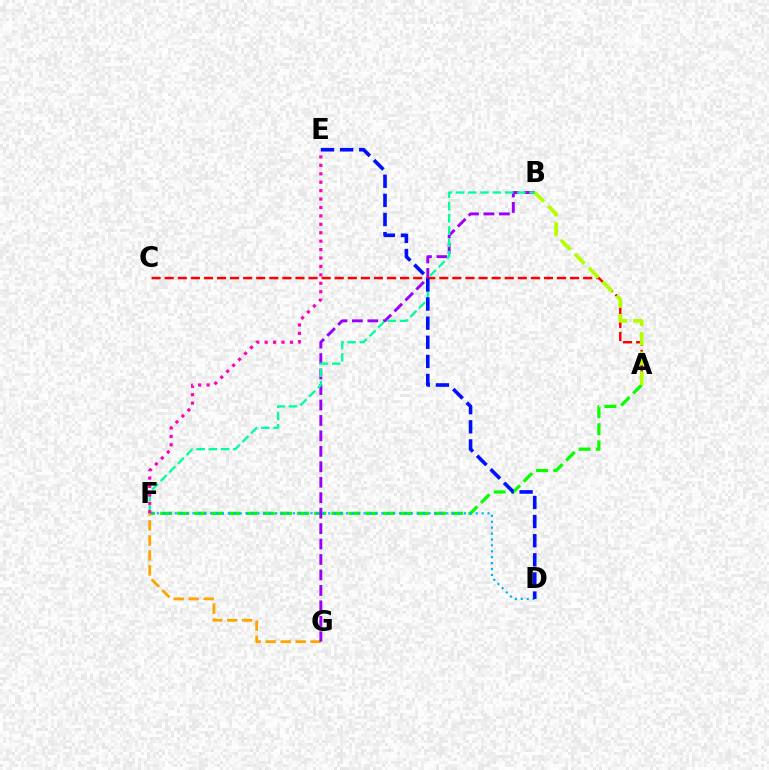{('A', 'F'): [{'color': '#08ff00', 'line_style': 'dashed', 'thickness': 2.33}], ('F', 'G'): [{'color': '#ffa500', 'line_style': 'dashed', 'thickness': 2.03}], ('B', 'G'): [{'color': '#9b00ff', 'line_style': 'dashed', 'thickness': 2.1}], ('A', 'C'): [{'color': '#ff0000', 'line_style': 'dashed', 'thickness': 1.78}], ('A', 'B'): [{'color': '#b3ff00', 'line_style': 'dashed', 'thickness': 2.68}], ('B', 'F'): [{'color': '#00ff9d', 'line_style': 'dashed', 'thickness': 1.66}], ('D', 'F'): [{'color': '#00b5ff', 'line_style': 'dotted', 'thickness': 1.6}], ('E', 'F'): [{'color': '#ff00bd', 'line_style': 'dotted', 'thickness': 2.29}], ('D', 'E'): [{'color': '#0010ff', 'line_style': 'dashed', 'thickness': 2.6}]}